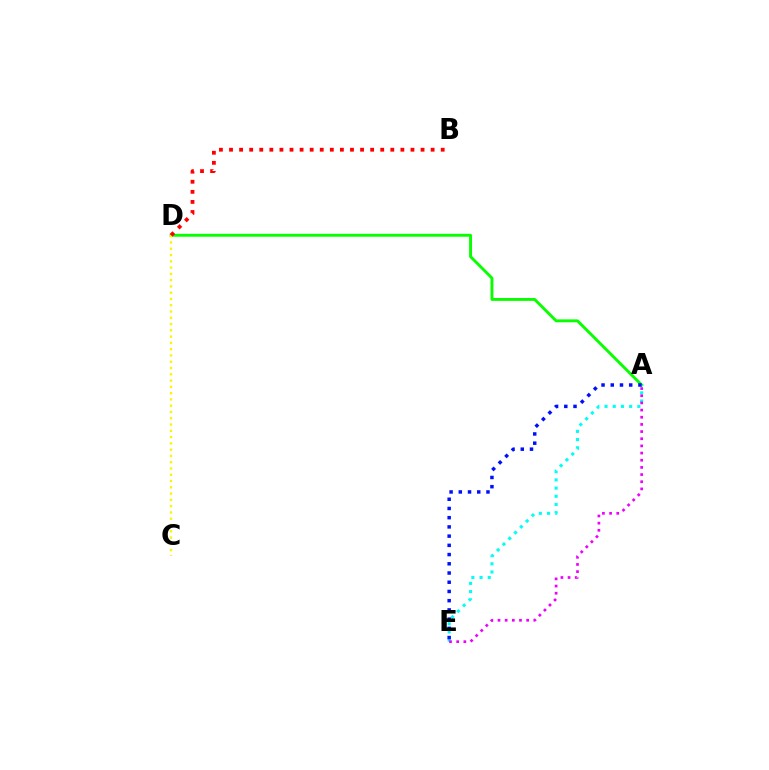{('A', 'D'): [{'color': '#08ff00', 'line_style': 'solid', 'thickness': 2.08}], ('C', 'D'): [{'color': '#fcf500', 'line_style': 'dotted', 'thickness': 1.71}], ('A', 'E'): [{'color': '#00fff6', 'line_style': 'dotted', 'thickness': 2.23}, {'color': '#0010ff', 'line_style': 'dotted', 'thickness': 2.51}, {'color': '#ee00ff', 'line_style': 'dotted', 'thickness': 1.95}], ('B', 'D'): [{'color': '#ff0000', 'line_style': 'dotted', 'thickness': 2.74}]}